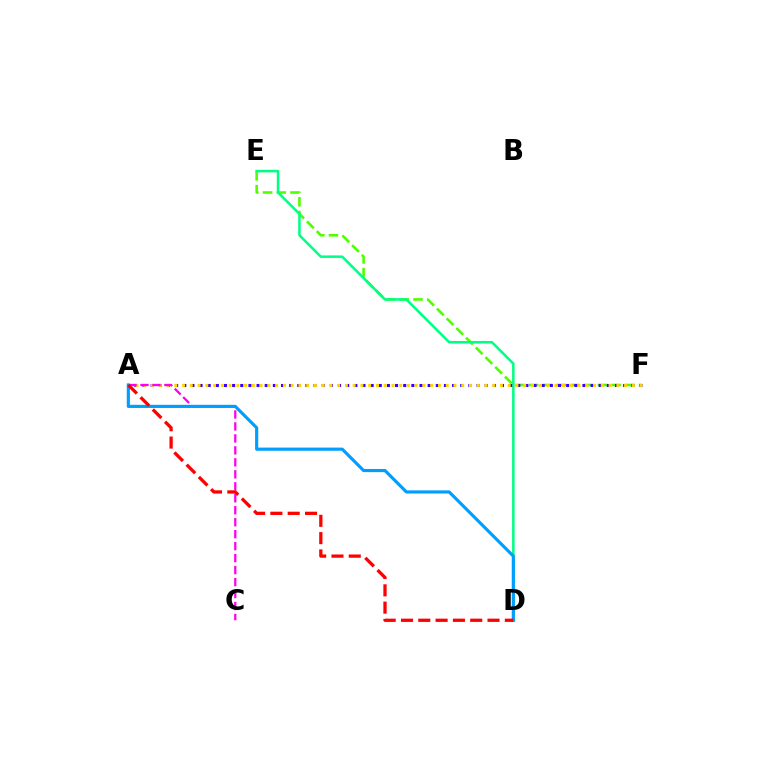{('E', 'F'): [{'color': '#4fff00', 'line_style': 'dashed', 'thickness': 1.87}], ('D', 'E'): [{'color': '#00ff86', 'line_style': 'solid', 'thickness': 1.82}], ('A', 'F'): [{'color': '#3700ff', 'line_style': 'dotted', 'thickness': 2.21}, {'color': '#ffd500', 'line_style': 'dotted', 'thickness': 2.11}], ('A', 'C'): [{'color': '#ff00ed', 'line_style': 'dashed', 'thickness': 1.63}], ('A', 'D'): [{'color': '#009eff', 'line_style': 'solid', 'thickness': 2.27}, {'color': '#ff0000', 'line_style': 'dashed', 'thickness': 2.35}]}